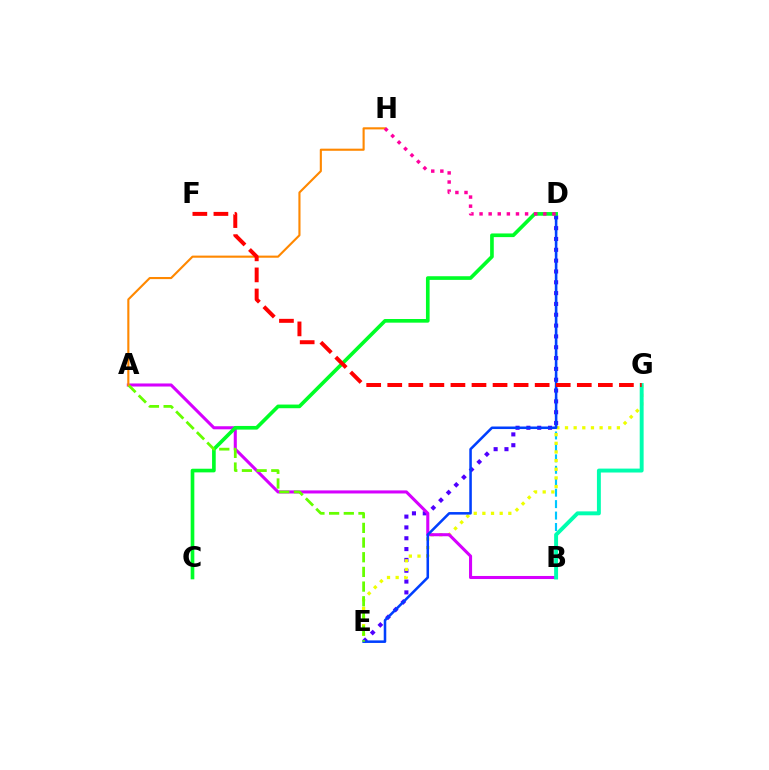{('B', 'D'): [{'color': '#00c7ff', 'line_style': 'dashed', 'thickness': 1.55}], ('D', 'E'): [{'color': '#4f00ff', 'line_style': 'dotted', 'thickness': 2.94}, {'color': '#003fff', 'line_style': 'solid', 'thickness': 1.83}], ('E', 'G'): [{'color': '#eeff00', 'line_style': 'dotted', 'thickness': 2.35}], ('A', 'B'): [{'color': '#d600ff', 'line_style': 'solid', 'thickness': 2.21}], ('C', 'D'): [{'color': '#00ff27', 'line_style': 'solid', 'thickness': 2.63}], ('A', 'E'): [{'color': '#66ff00', 'line_style': 'dashed', 'thickness': 1.99}], ('B', 'G'): [{'color': '#00ffaf', 'line_style': 'solid', 'thickness': 2.82}], ('A', 'H'): [{'color': '#ff8800', 'line_style': 'solid', 'thickness': 1.53}], ('F', 'G'): [{'color': '#ff0000', 'line_style': 'dashed', 'thickness': 2.86}], ('D', 'H'): [{'color': '#ff00a0', 'line_style': 'dotted', 'thickness': 2.47}]}